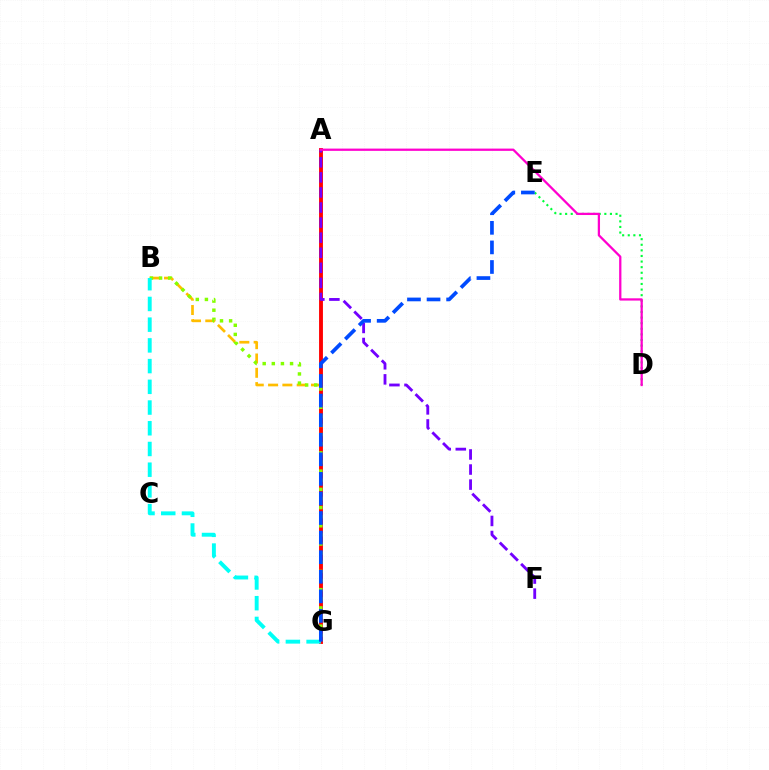{('B', 'G'): [{'color': '#ffbd00', 'line_style': 'dashed', 'thickness': 1.94}, {'color': '#84ff00', 'line_style': 'dotted', 'thickness': 2.48}, {'color': '#00fff6', 'line_style': 'dashed', 'thickness': 2.81}], ('A', 'G'): [{'color': '#ff0000', 'line_style': 'solid', 'thickness': 2.79}], ('D', 'E'): [{'color': '#00ff39', 'line_style': 'dotted', 'thickness': 1.52}], ('A', 'F'): [{'color': '#7200ff', 'line_style': 'dashed', 'thickness': 2.05}], ('A', 'D'): [{'color': '#ff00cf', 'line_style': 'solid', 'thickness': 1.63}], ('E', 'G'): [{'color': '#004bff', 'line_style': 'dashed', 'thickness': 2.66}]}